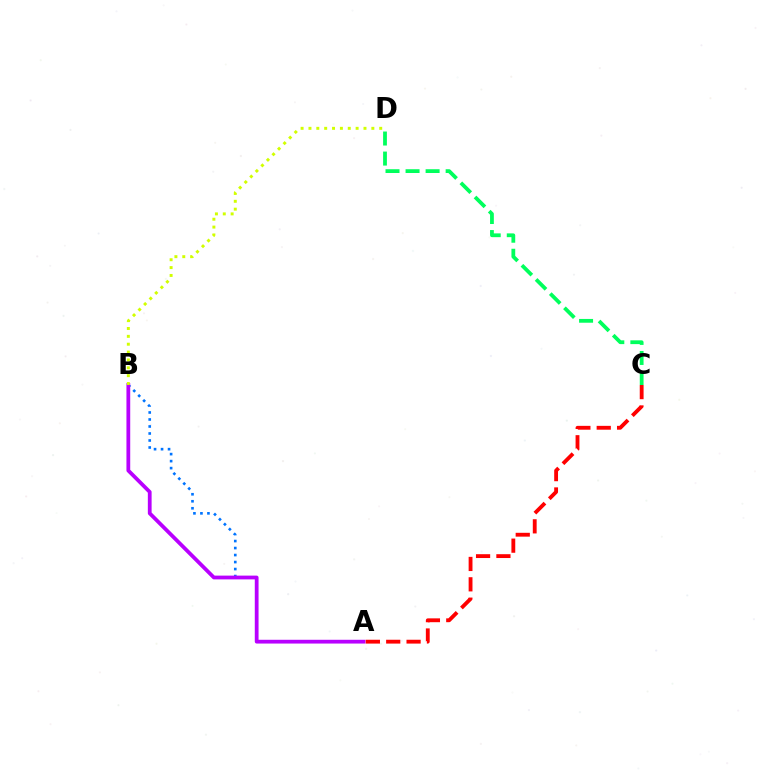{('A', 'B'): [{'color': '#0074ff', 'line_style': 'dotted', 'thickness': 1.9}, {'color': '#b900ff', 'line_style': 'solid', 'thickness': 2.72}], ('C', 'D'): [{'color': '#00ff5c', 'line_style': 'dashed', 'thickness': 2.72}], ('A', 'C'): [{'color': '#ff0000', 'line_style': 'dashed', 'thickness': 2.77}], ('B', 'D'): [{'color': '#d1ff00', 'line_style': 'dotted', 'thickness': 2.14}]}